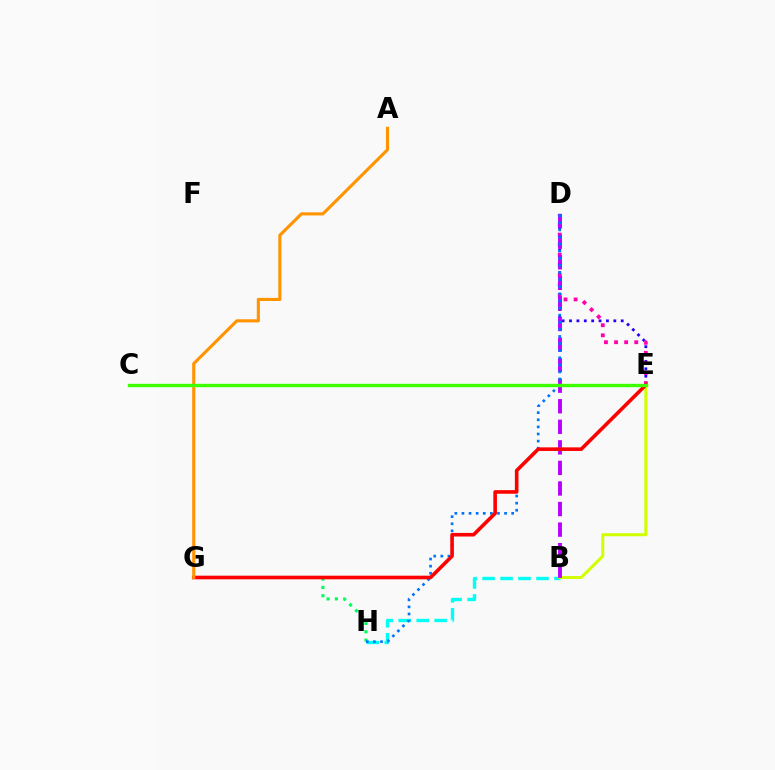{('B', 'H'): [{'color': '#00fff6', 'line_style': 'dashed', 'thickness': 2.44}], ('B', 'E'): [{'color': '#d1ff00', 'line_style': 'solid', 'thickness': 2.17}], ('D', 'E'): [{'color': '#2500ff', 'line_style': 'dotted', 'thickness': 2.01}, {'color': '#ff00ac', 'line_style': 'dotted', 'thickness': 2.74}], ('B', 'D'): [{'color': '#b900ff', 'line_style': 'dashed', 'thickness': 2.79}], ('G', 'H'): [{'color': '#00ff5c', 'line_style': 'dotted', 'thickness': 2.26}], ('D', 'H'): [{'color': '#0074ff', 'line_style': 'dotted', 'thickness': 1.93}], ('E', 'G'): [{'color': '#ff0000', 'line_style': 'solid', 'thickness': 2.59}], ('A', 'G'): [{'color': '#ff9400', 'line_style': 'solid', 'thickness': 2.24}], ('C', 'E'): [{'color': '#3dff00', 'line_style': 'solid', 'thickness': 2.43}]}